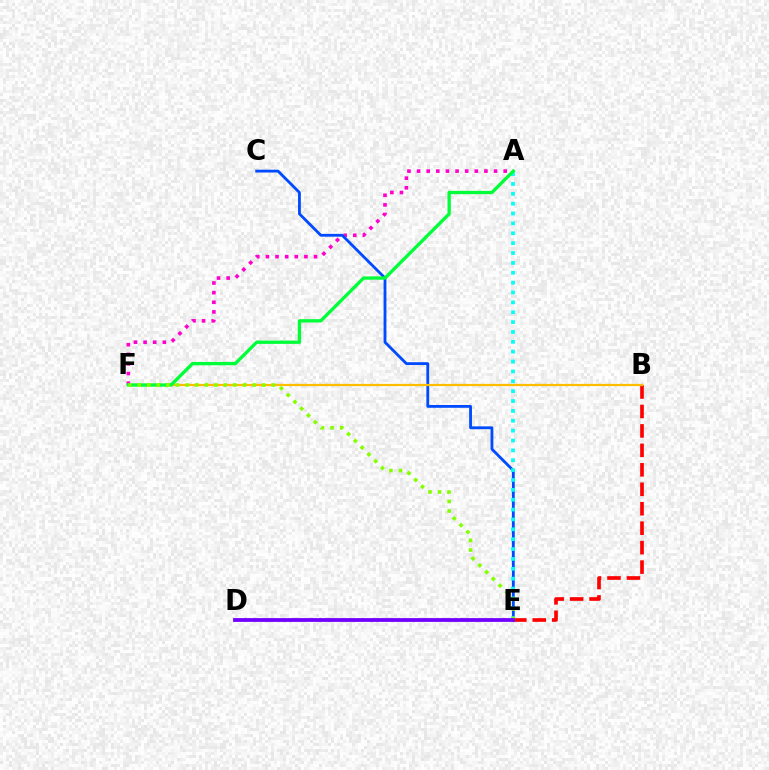{('B', 'E'): [{'color': '#ff0000', 'line_style': 'dashed', 'thickness': 2.64}], ('A', 'F'): [{'color': '#ff00cf', 'line_style': 'dotted', 'thickness': 2.61}, {'color': '#00ff39', 'line_style': 'solid', 'thickness': 2.4}], ('C', 'E'): [{'color': '#004bff', 'line_style': 'solid', 'thickness': 2.03}], ('B', 'F'): [{'color': '#ffbd00', 'line_style': 'solid', 'thickness': 1.6}], ('A', 'E'): [{'color': '#00fff6', 'line_style': 'dotted', 'thickness': 2.68}], ('E', 'F'): [{'color': '#84ff00', 'line_style': 'dotted', 'thickness': 2.6}], ('D', 'E'): [{'color': '#7200ff', 'line_style': 'solid', 'thickness': 2.72}]}